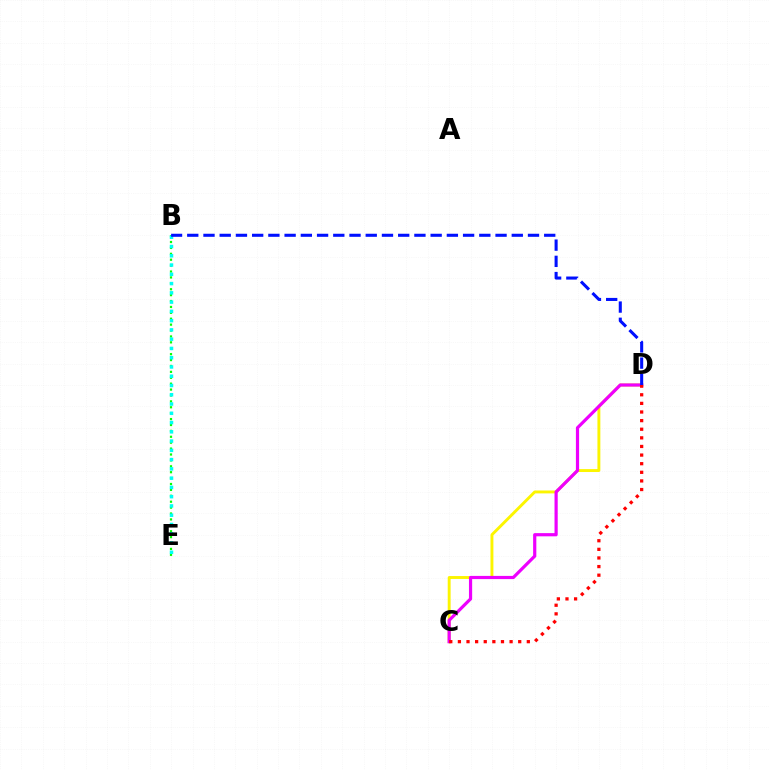{('B', 'E'): [{'color': '#08ff00', 'line_style': 'dotted', 'thickness': 1.6}, {'color': '#00fff6', 'line_style': 'dotted', 'thickness': 2.52}], ('C', 'D'): [{'color': '#fcf500', 'line_style': 'solid', 'thickness': 2.09}, {'color': '#ee00ff', 'line_style': 'solid', 'thickness': 2.3}, {'color': '#ff0000', 'line_style': 'dotted', 'thickness': 2.34}], ('B', 'D'): [{'color': '#0010ff', 'line_style': 'dashed', 'thickness': 2.2}]}